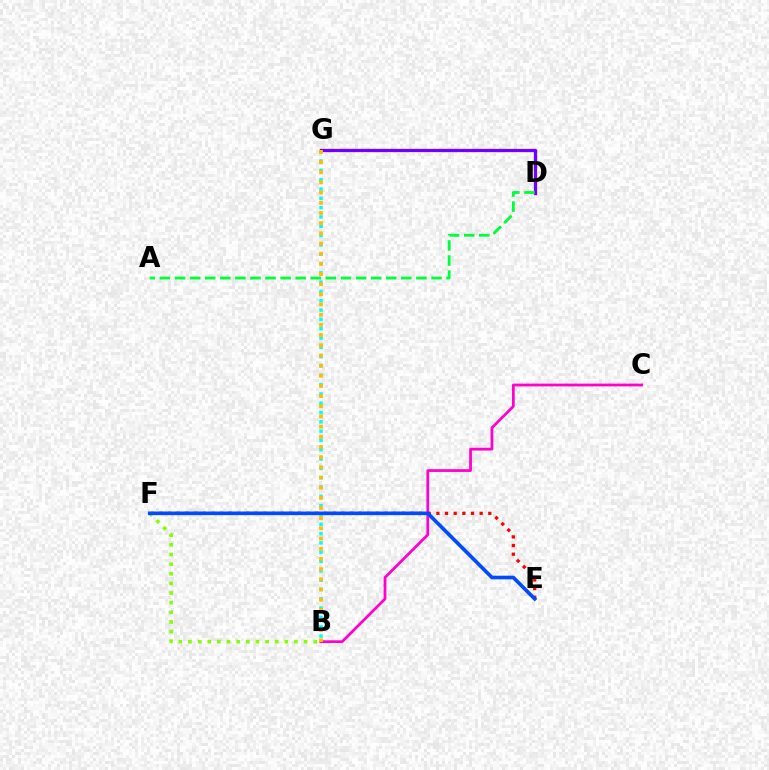{('B', 'F'): [{'color': '#84ff00', 'line_style': 'dotted', 'thickness': 2.62}], ('B', 'C'): [{'color': '#ff00cf', 'line_style': 'solid', 'thickness': 1.99}], ('B', 'G'): [{'color': '#00fff6', 'line_style': 'dotted', 'thickness': 2.53}, {'color': '#ffbd00', 'line_style': 'dotted', 'thickness': 2.76}], ('E', 'F'): [{'color': '#ff0000', 'line_style': 'dotted', 'thickness': 2.35}, {'color': '#004bff', 'line_style': 'solid', 'thickness': 2.63}], ('D', 'G'): [{'color': '#7200ff', 'line_style': 'solid', 'thickness': 2.35}], ('A', 'D'): [{'color': '#00ff39', 'line_style': 'dashed', 'thickness': 2.05}]}